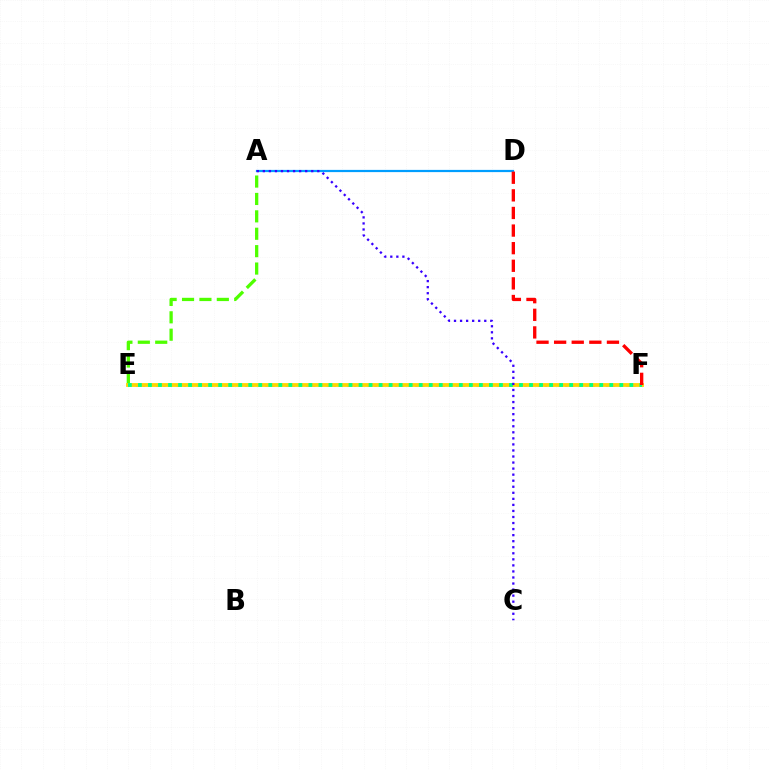{('A', 'E'): [{'color': '#4fff00', 'line_style': 'dashed', 'thickness': 2.36}], ('E', 'F'): [{'color': '#ff00ed', 'line_style': 'dotted', 'thickness': 1.85}, {'color': '#ffd500', 'line_style': 'solid', 'thickness': 2.76}, {'color': '#00ff86', 'line_style': 'dotted', 'thickness': 2.72}], ('A', 'D'): [{'color': '#009eff', 'line_style': 'solid', 'thickness': 1.6}], ('A', 'C'): [{'color': '#3700ff', 'line_style': 'dotted', 'thickness': 1.64}], ('D', 'F'): [{'color': '#ff0000', 'line_style': 'dashed', 'thickness': 2.39}]}